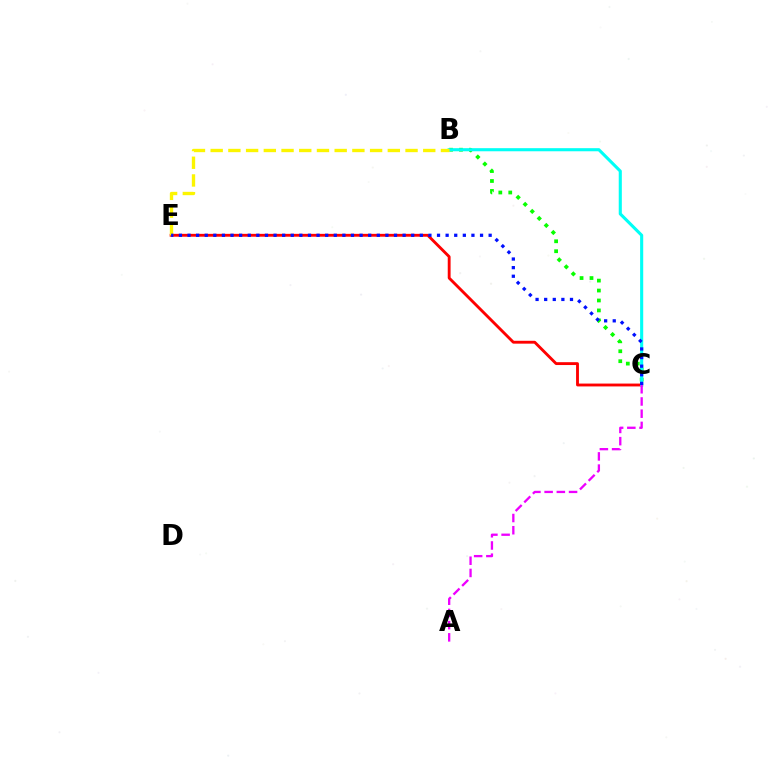{('B', 'C'): [{'color': '#08ff00', 'line_style': 'dotted', 'thickness': 2.7}, {'color': '#00fff6', 'line_style': 'solid', 'thickness': 2.23}], ('C', 'E'): [{'color': '#ff0000', 'line_style': 'solid', 'thickness': 2.06}, {'color': '#0010ff', 'line_style': 'dotted', 'thickness': 2.34}], ('A', 'C'): [{'color': '#ee00ff', 'line_style': 'dashed', 'thickness': 1.66}], ('B', 'E'): [{'color': '#fcf500', 'line_style': 'dashed', 'thickness': 2.41}]}